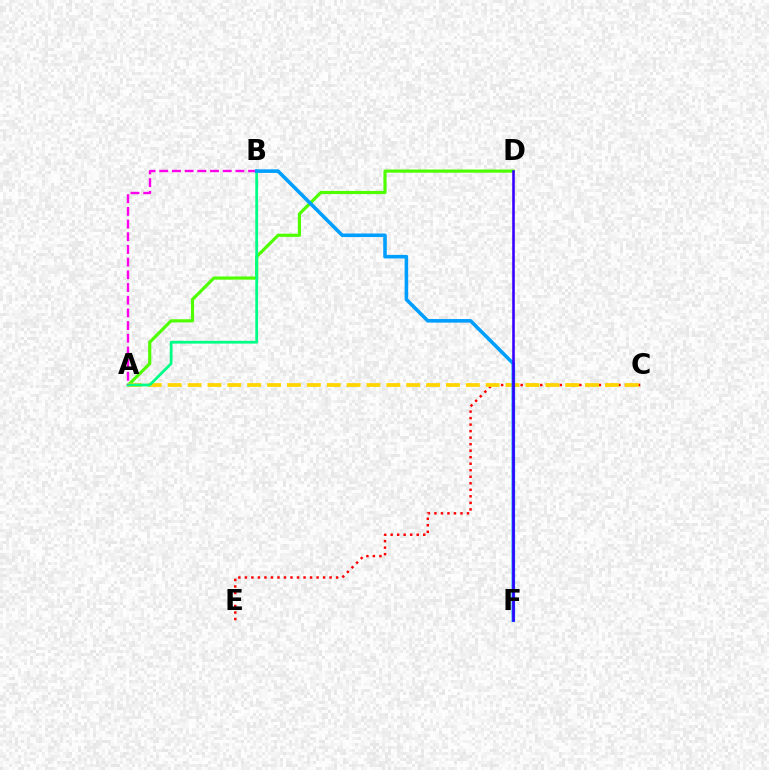{('A', 'D'): [{'color': '#4fff00', 'line_style': 'solid', 'thickness': 2.28}], ('C', 'E'): [{'color': '#ff0000', 'line_style': 'dotted', 'thickness': 1.77}], ('A', 'C'): [{'color': '#ffd500', 'line_style': 'dashed', 'thickness': 2.7}], ('A', 'B'): [{'color': '#00ff86', 'line_style': 'solid', 'thickness': 1.99}, {'color': '#ff00ed', 'line_style': 'dashed', 'thickness': 1.72}], ('B', 'F'): [{'color': '#009eff', 'line_style': 'solid', 'thickness': 2.57}], ('D', 'F'): [{'color': '#3700ff', 'line_style': 'solid', 'thickness': 1.86}]}